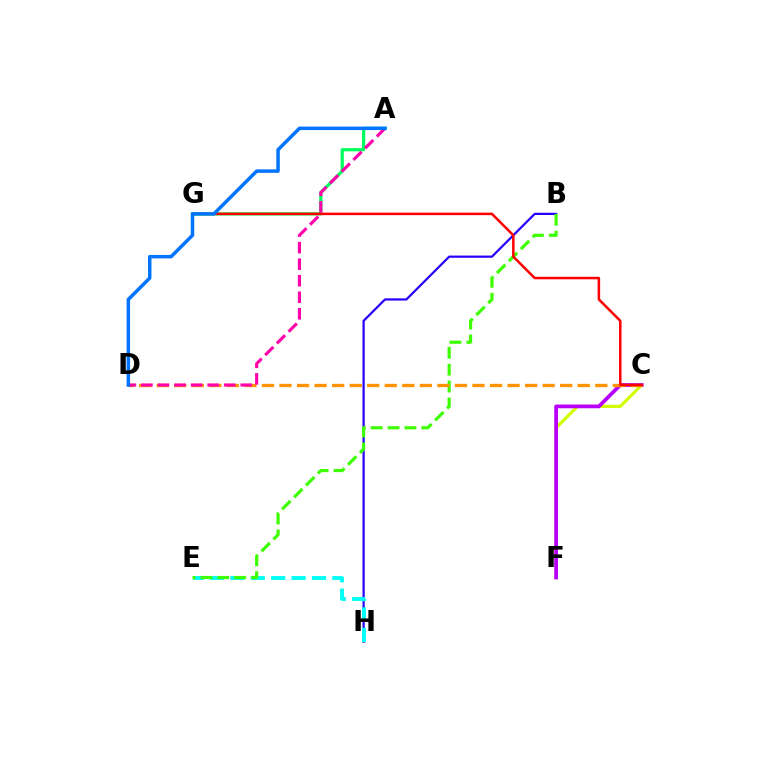{('C', 'F'): [{'color': '#d1ff00', 'line_style': 'solid', 'thickness': 2.27}, {'color': '#b900ff', 'line_style': 'solid', 'thickness': 2.7}], ('A', 'G'): [{'color': '#00ff5c', 'line_style': 'solid', 'thickness': 2.32}], ('B', 'H'): [{'color': '#2500ff', 'line_style': 'solid', 'thickness': 1.6}], ('E', 'H'): [{'color': '#00fff6', 'line_style': 'dashed', 'thickness': 2.77}], ('B', 'E'): [{'color': '#3dff00', 'line_style': 'dashed', 'thickness': 2.29}], ('C', 'D'): [{'color': '#ff9400', 'line_style': 'dashed', 'thickness': 2.38}], ('C', 'G'): [{'color': '#ff0000', 'line_style': 'solid', 'thickness': 1.81}], ('A', 'D'): [{'color': '#ff00ac', 'line_style': 'dashed', 'thickness': 2.25}, {'color': '#0074ff', 'line_style': 'solid', 'thickness': 2.51}]}